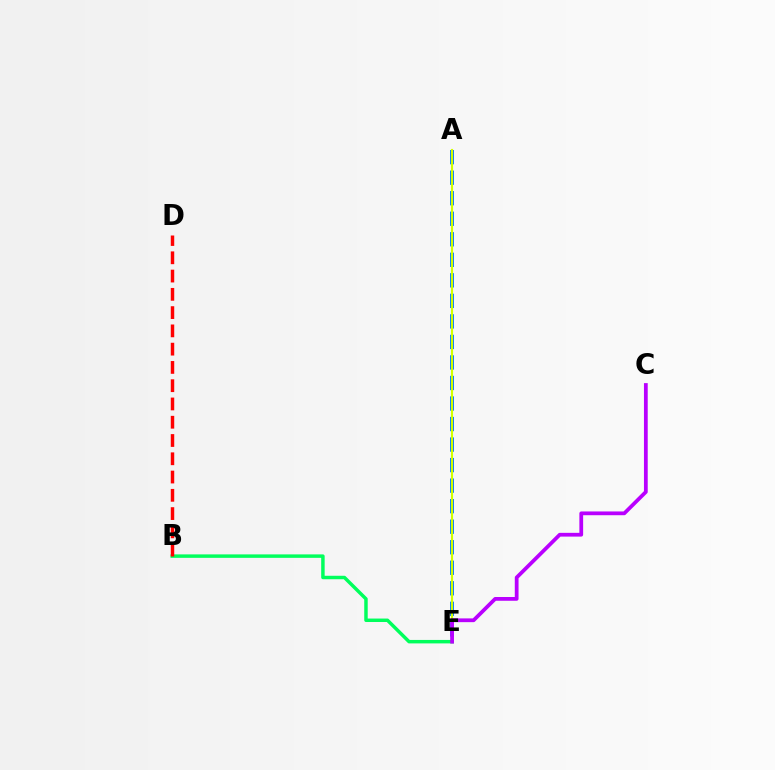{('B', 'E'): [{'color': '#00ff5c', 'line_style': 'solid', 'thickness': 2.49}], ('A', 'E'): [{'color': '#0074ff', 'line_style': 'dashed', 'thickness': 2.79}, {'color': '#d1ff00', 'line_style': 'solid', 'thickness': 1.53}], ('B', 'D'): [{'color': '#ff0000', 'line_style': 'dashed', 'thickness': 2.48}], ('C', 'E'): [{'color': '#b900ff', 'line_style': 'solid', 'thickness': 2.71}]}